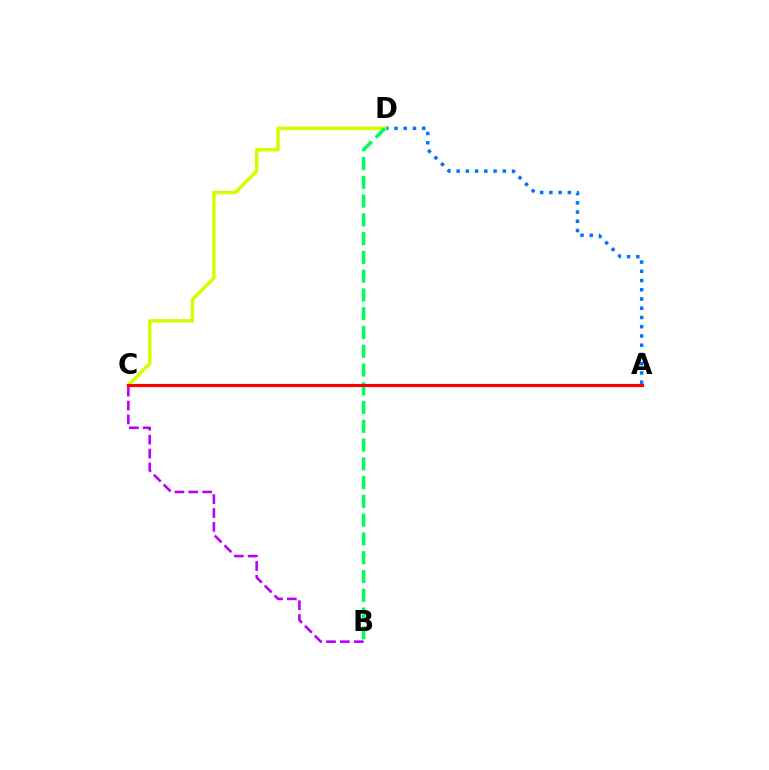{('B', 'C'): [{'color': '#b900ff', 'line_style': 'dashed', 'thickness': 1.89}], ('A', 'D'): [{'color': '#0074ff', 'line_style': 'dotted', 'thickness': 2.51}], ('C', 'D'): [{'color': '#d1ff00', 'line_style': 'solid', 'thickness': 2.51}], ('B', 'D'): [{'color': '#00ff5c', 'line_style': 'dashed', 'thickness': 2.55}], ('A', 'C'): [{'color': '#ff0000', 'line_style': 'solid', 'thickness': 2.28}]}